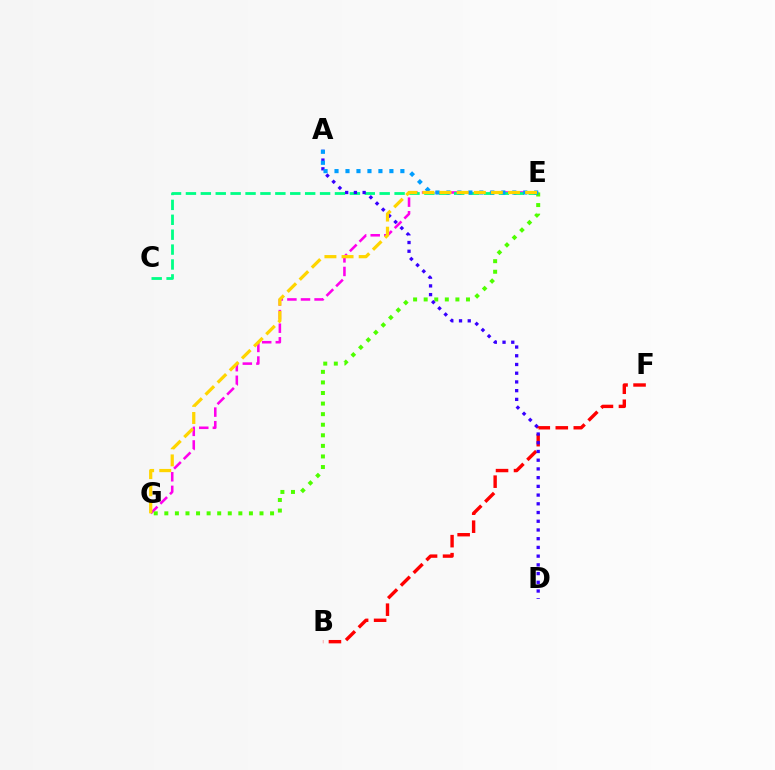{('B', 'F'): [{'color': '#ff0000', 'line_style': 'dashed', 'thickness': 2.44}], ('E', 'G'): [{'color': '#ff00ed', 'line_style': 'dashed', 'thickness': 1.85}, {'color': '#4fff00', 'line_style': 'dotted', 'thickness': 2.87}, {'color': '#ffd500', 'line_style': 'dashed', 'thickness': 2.33}], ('C', 'E'): [{'color': '#00ff86', 'line_style': 'dashed', 'thickness': 2.02}], ('A', 'D'): [{'color': '#3700ff', 'line_style': 'dotted', 'thickness': 2.37}], ('A', 'E'): [{'color': '#009eff', 'line_style': 'dotted', 'thickness': 2.98}]}